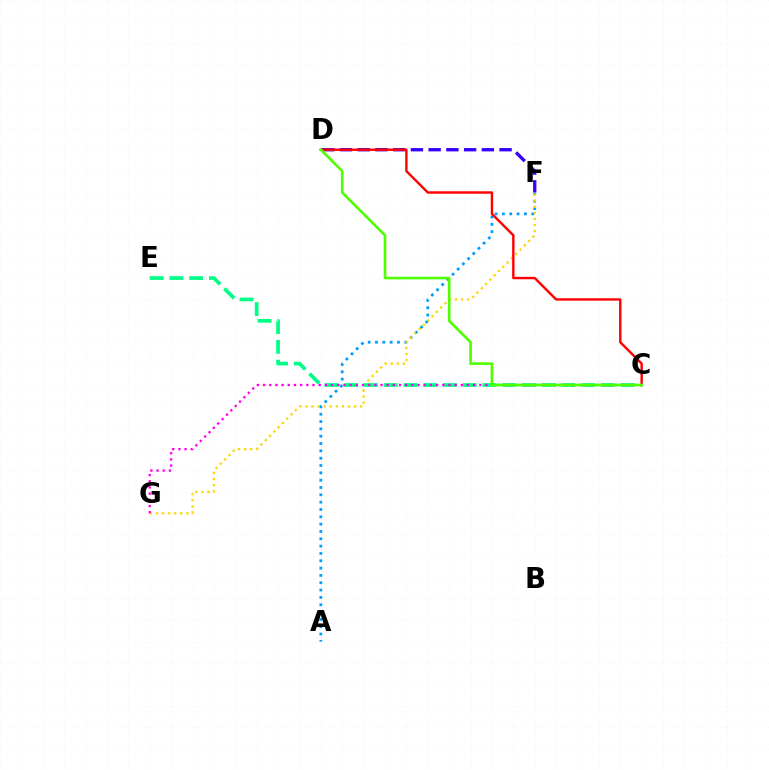{('D', 'F'): [{'color': '#3700ff', 'line_style': 'dashed', 'thickness': 2.41}], ('A', 'F'): [{'color': '#009eff', 'line_style': 'dotted', 'thickness': 1.99}], ('F', 'G'): [{'color': '#ffd500', 'line_style': 'dotted', 'thickness': 1.65}], ('C', 'E'): [{'color': '#00ff86', 'line_style': 'dashed', 'thickness': 2.68}], ('C', 'D'): [{'color': '#ff0000', 'line_style': 'solid', 'thickness': 1.73}, {'color': '#4fff00', 'line_style': 'solid', 'thickness': 1.89}], ('C', 'G'): [{'color': '#ff00ed', 'line_style': 'dotted', 'thickness': 1.68}]}